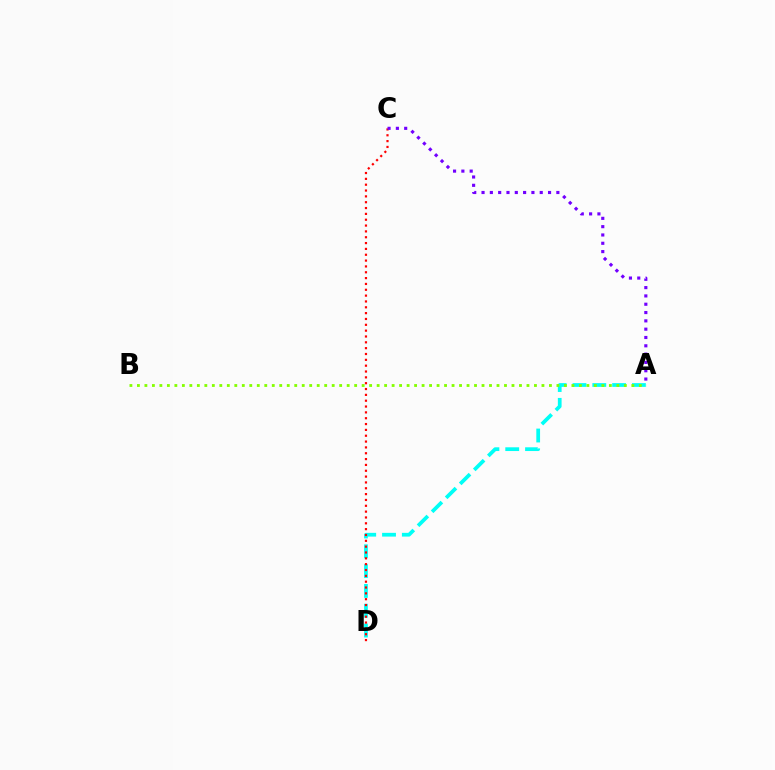{('A', 'D'): [{'color': '#00fff6', 'line_style': 'dashed', 'thickness': 2.69}], ('A', 'B'): [{'color': '#84ff00', 'line_style': 'dotted', 'thickness': 2.04}], ('C', 'D'): [{'color': '#ff0000', 'line_style': 'dotted', 'thickness': 1.59}], ('A', 'C'): [{'color': '#7200ff', 'line_style': 'dotted', 'thickness': 2.26}]}